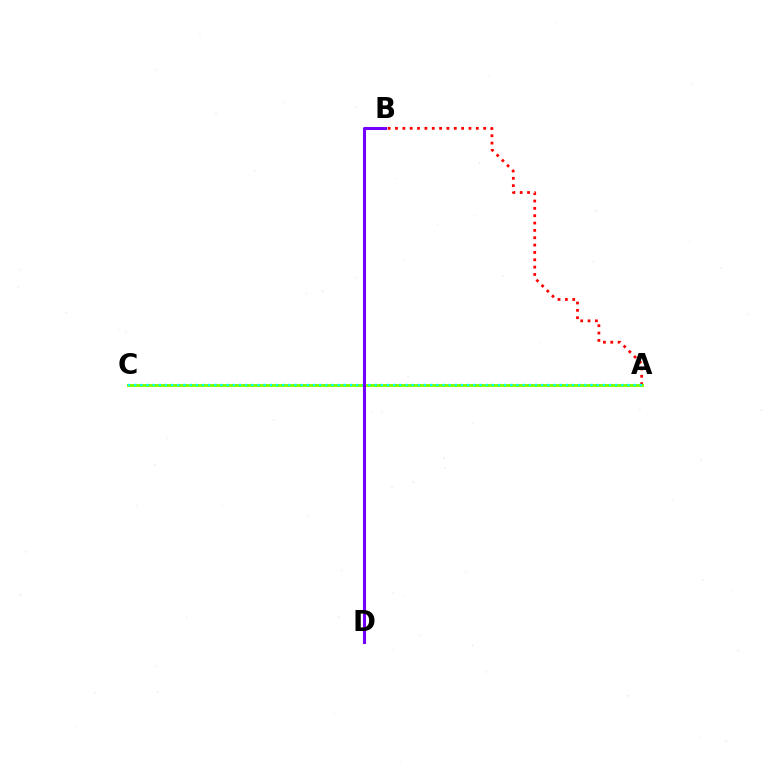{('A', 'B'): [{'color': '#ff0000', 'line_style': 'dotted', 'thickness': 2.0}], ('A', 'C'): [{'color': '#84ff00', 'line_style': 'solid', 'thickness': 2.15}, {'color': '#00fff6', 'line_style': 'dotted', 'thickness': 1.68}], ('B', 'D'): [{'color': '#7200ff', 'line_style': 'solid', 'thickness': 2.2}]}